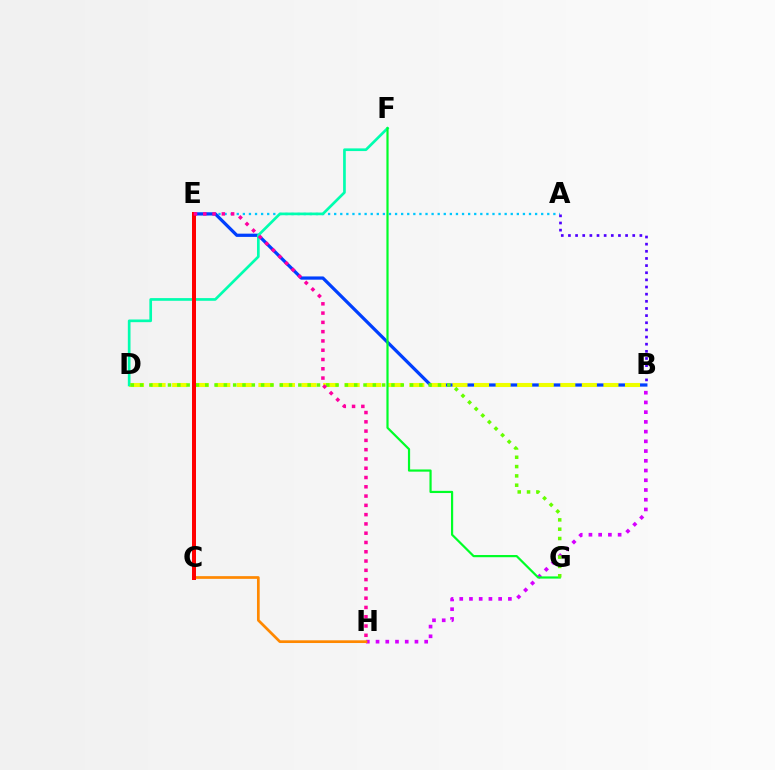{('A', 'E'): [{'color': '#00c7ff', 'line_style': 'dotted', 'thickness': 1.65}], ('B', 'H'): [{'color': '#d600ff', 'line_style': 'dotted', 'thickness': 2.64}], ('B', 'E'): [{'color': '#003fff', 'line_style': 'solid', 'thickness': 2.33}], ('B', 'D'): [{'color': '#eeff00', 'line_style': 'dashed', 'thickness': 2.93}], ('D', 'F'): [{'color': '#00ffaf', 'line_style': 'solid', 'thickness': 1.93}], ('A', 'B'): [{'color': '#4f00ff', 'line_style': 'dotted', 'thickness': 1.94}], ('F', 'G'): [{'color': '#00ff27', 'line_style': 'solid', 'thickness': 1.58}], ('C', 'H'): [{'color': '#ff8800', 'line_style': 'solid', 'thickness': 1.95}], ('D', 'G'): [{'color': '#66ff00', 'line_style': 'dotted', 'thickness': 2.53}], ('C', 'E'): [{'color': '#ff0000', 'line_style': 'solid', 'thickness': 2.88}], ('E', 'H'): [{'color': '#ff00a0', 'line_style': 'dotted', 'thickness': 2.52}]}